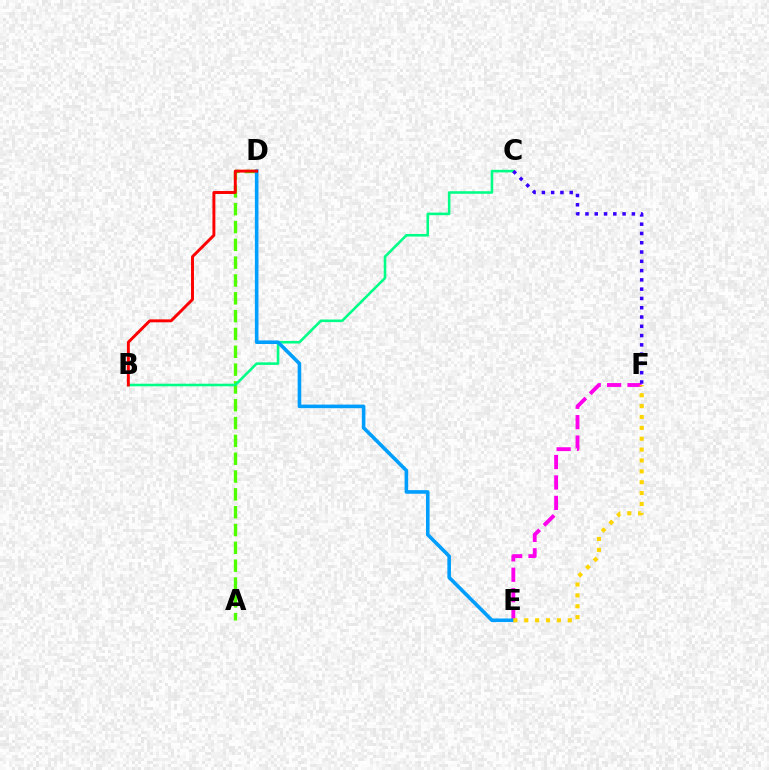{('E', 'F'): [{'color': '#ff00ed', 'line_style': 'dashed', 'thickness': 2.77}, {'color': '#ffd500', 'line_style': 'dotted', 'thickness': 2.95}], ('A', 'D'): [{'color': '#4fff00', 'line_style': 'dashed', 'thickness': 2.42}], ('B', 'C'): [{'color': '#00ff86', 'line_style': 'solid', 'thickness': 1.86}], ('D', 'E'): [{'color': '#009eff', 'line_style': 'solid', 'thickness': 2.59}], ('B', 'D'): [{'color': '#ff0000', 'line_style': 'solid', 'thickness': 2.12}], ('C', 'F'): [{'color': '#3700ff', 'line_style': 'dotted', 'thickness': 2.52}]}